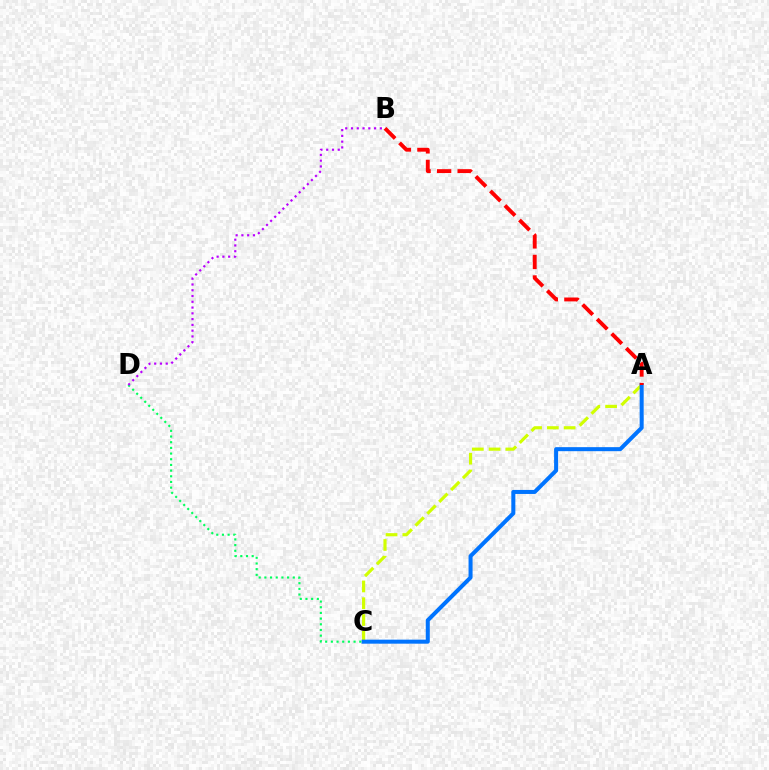{('A', 'C'): [{'color': '#d1ff00', 'line_style': 'dashed', 'thickness': 2.28}, {'color': '#0074ff', 'line_style': 'solid', 'thickness': 2.9}], ('A', 'B'): [{'color': '#ff0000', 'line_style': 'dashed', 'thickness': 2.79}], ('C', 'D'): [{'color': '#00ff5c', 'line_style': 'dotted', 'thickness': 1.54}], ('B', 'D'): [{'color': '#b900ff', 'line_style': 'dotted', 'thickness': 1.57}]}